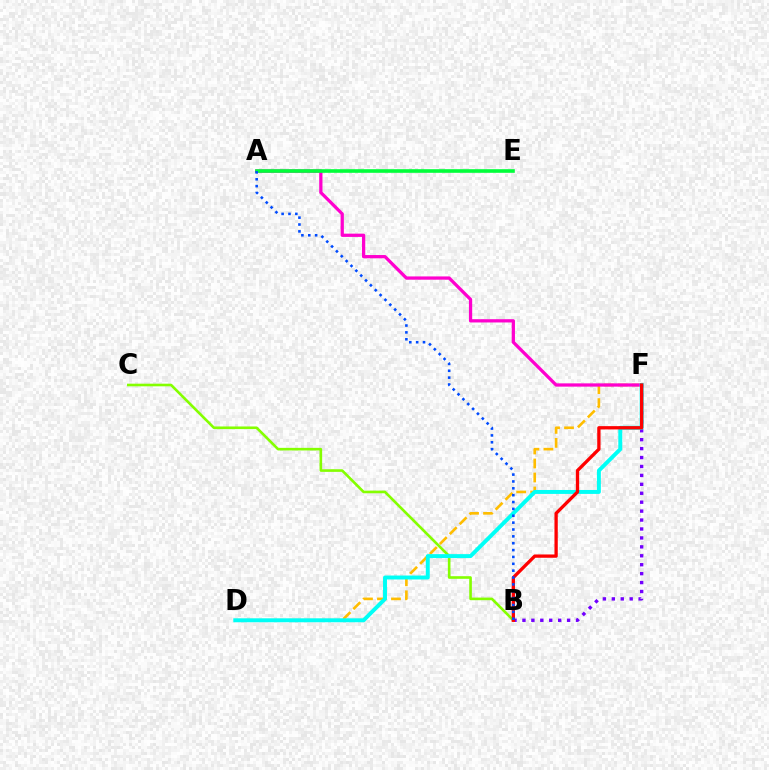{('D', 'F'): [{'color': '#ffbd00', 'line_style': 'dashed', 'thickness': 1.9}, {'color': '#00fff6', 'line_style': 'solid', 'thickness': 2.84}], ('B', 'F'): [{'color': '#7200ff', 'line_style': 'dotted', 'thickness': 2.43}, {'color': '#ff0000', 'line_style': 'solid', 'thickness': 2.38}], ('A', 'F'): [{'color': '#ff00cf', 'line_style': 'solid', 'thickness': 2.35}], ('B', 'C'): [{'color': '#84ff00', 'line_style': 'solid', 'thickness': 1.89}], ('A', 'E'): [{'color': '#00ff39', 'line_style': 'solid', 'thickness': 2.6}], ('A', 'B'): [{'color': '#004bff', 'line_style': 'dotted', 'thickness': 1.86}]}